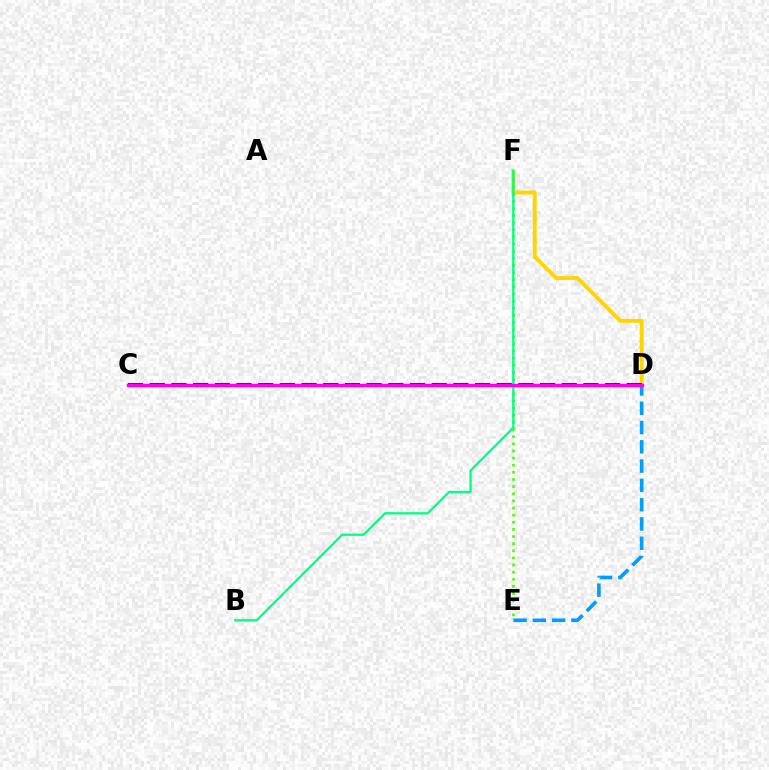{('D', 'F'): [{'color': '#ffd500', 'line_style': 'solid', 'thickness': 2.82}], ('C', 'D'): [{'color': '#ff0000', 'line_style': 'dotted', 'thickness': 1.83}, {'color': '#3700ff', 'line_style': 'dashed', 'thickness': 2.95}, {'color': '#ff00ed', 'line_style': 'solid', 'thickness': 2.44}], ('E', 'F'): [{'color': '#4fff00', 'line_style': 'dotted', 'thickness': 1.94}], ('B', 'F'): [{'color': '#00ff86', 'line_style': 'solid', 'thickness': 1.65}], ('D', 'E'): [{'color': '#009eff', 'line_style': 'dashed', 'thickness': 2.62}]}